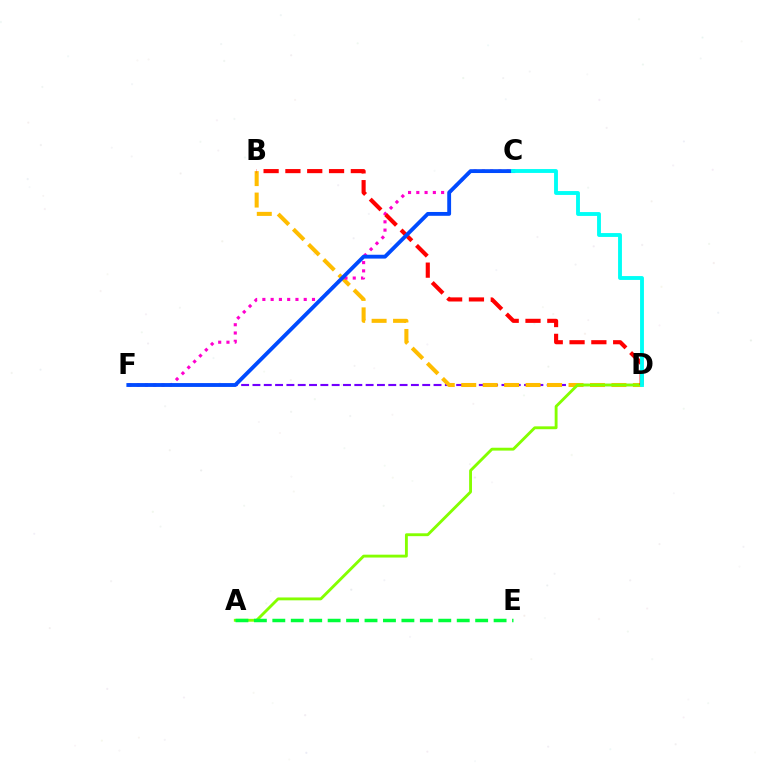{('D', 'F'): [{'color': '#7200ff', 'line_style': 'dashed', 'thickness': 1.54}], ('B', 'D'): [{'color': '#ffbd00', 'line_style': 'dashed', 'thickness': 2.91}, {'color': '#ff0000', 'line_style': 'dashed', 'thickness': 2.96}], ('A', 'D'): [{'color': '#84ff00', 'line_style': 'solid', 'thickness': 2.06}], ('C', 'F'): [{'color': '#ff00cf', 'line_style': 'dotted', 'thickness': 2.25}, {'color': '#004bff', 'line_style': 'solid', 'thickness': 2.77}], ('A', 'E'): [{'color': '#00ff39', 'line_style': 'dashed', 'thickness': 2.51}], ('C', 'D'): [{'color': '#00fff6', 'line_style': 'solid', 'thickness': 2.78}]}